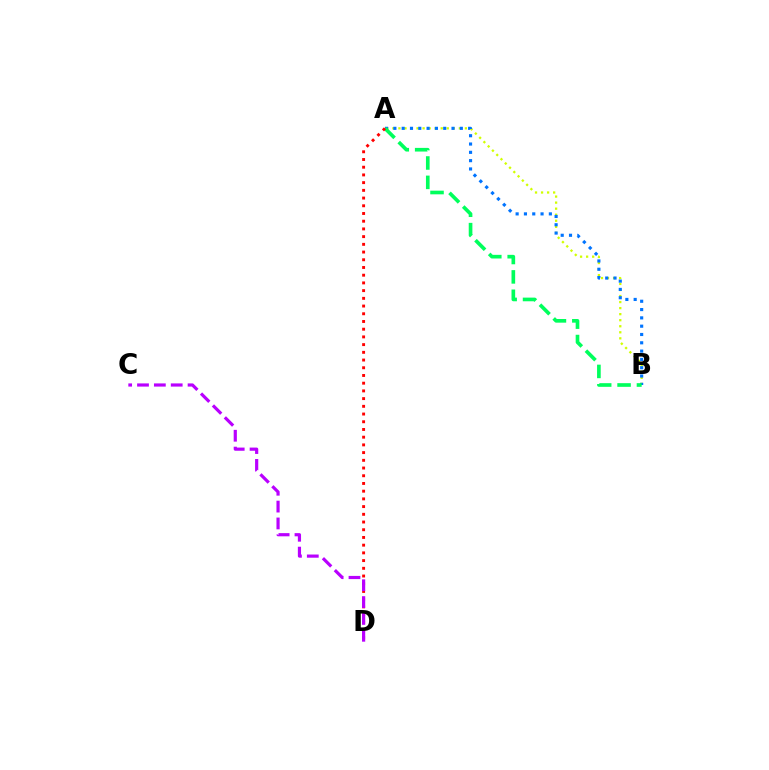{('A', 'B'): [{'color': '#d1ff00', 'line_style': 'dotted', 'thickness': 1.64}, {'color': '#0074ff', 'line_style': 'dotted', 'thickness': 2.26}, {'color': '#00ff5c', 'line_style': 'dashed', 'thickness': 2.63}], ('A', 'D'): [{'color': '#ff0000', 'line_style': 'dotted', 'thickness': 2.1}], ('C', 'D'): [{'color': '#b900ff', 'line_style': 'dashed', 'thickness': 2.29}]}